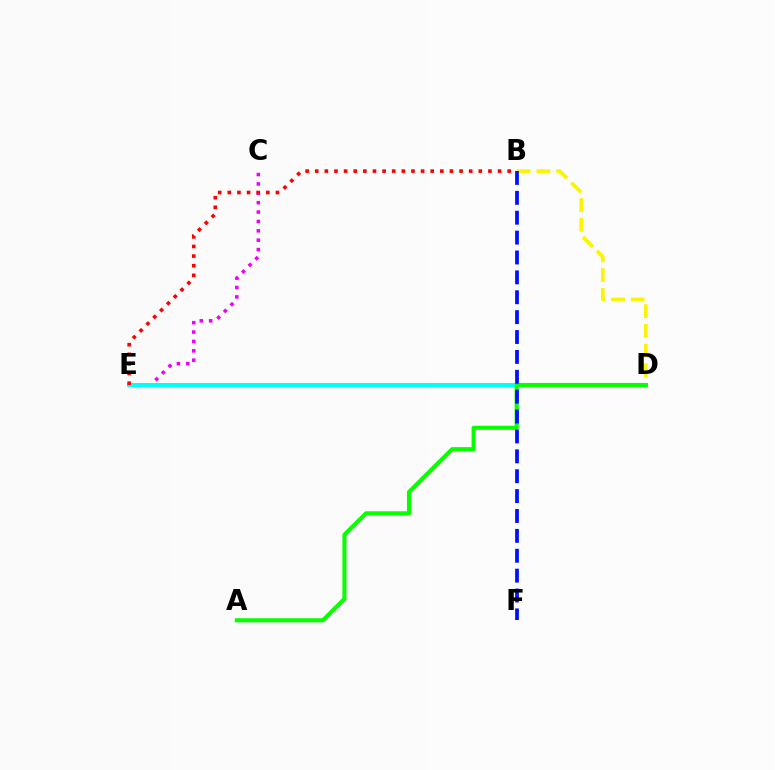{('C', 'E'): [{'color': '#ee00ff', 'line_style': 'dotted', 'thickness': 2.55}], ('B', 'D'): [{'color': '#fcf500', 'line_style': 'dashed', 'thickness': 2.68}], ('D', 'E'): [{'color': '#00fff6', 'line_style': 'solid', 'thickness': 2.88}], ('A', 'D'): [{'color': '#08ff00', 'line_style': 'solid', 'thickness': 2.95}], ('B', 'F'): [{'color': '#0010ff', 'line_style': 'dashed', 'thickness': 2.7}], ('B', 'E'): [{'color': '#ff0000', 'line_style': 'dotted', 'thickness': 2.61}]}